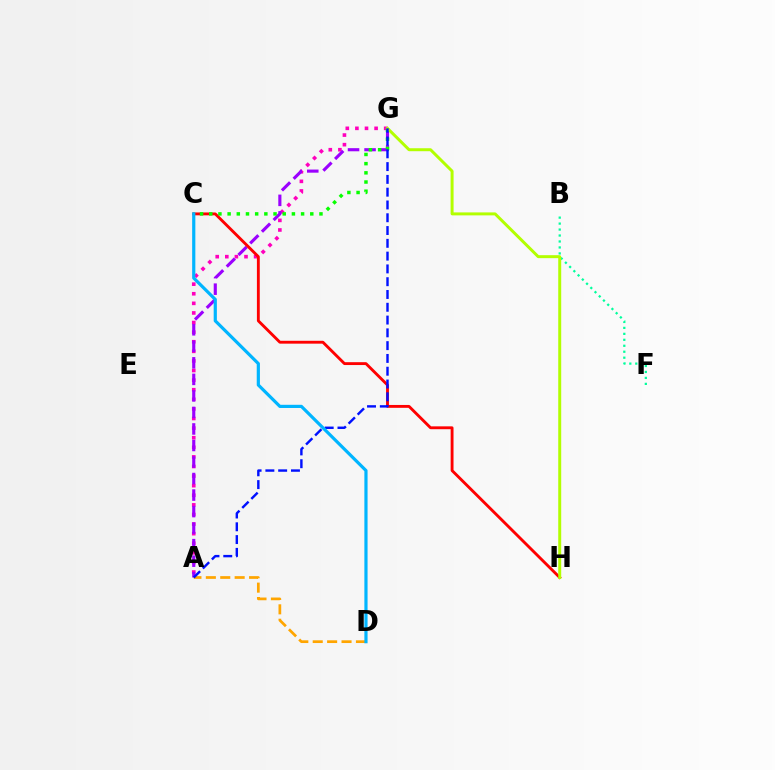{('B', 'F'): [{'color': '#00ff9d', 'line_style': 'dotted', 'thickness': 1.62}], ('A', 'G'): [{'color': '#ff00bd', 'line_style': 'dotted', 'thickness': 2.61}, {'color': '#9b00ff', 'line_style': 'dashed', 'thickness': 2.25}, {'color': '#0010ff', 'line_style': 'dashed', 'thickness': 1.74}], ('A', 'D'): [{'color': '#ffa500', 'line_style': 'dashed', 'thickness': 1.96}], ('C', 'H'): [{'color': '#ff0000', 'line_style': 'solid', 'thickness': 2.06}], ('C', 'G'): [{'color': '#08ff00', 'line_style': 'dotted', 'thickness': 2.5}], ('G', 'H'): [{'color': '#b3ff00', 'line_style': 'solid', 'thickness': 2.14}], ('C', 'D'): [{'color': '#00b5ff', 'line_style': 'solid', 'thickness': 2.3}]}